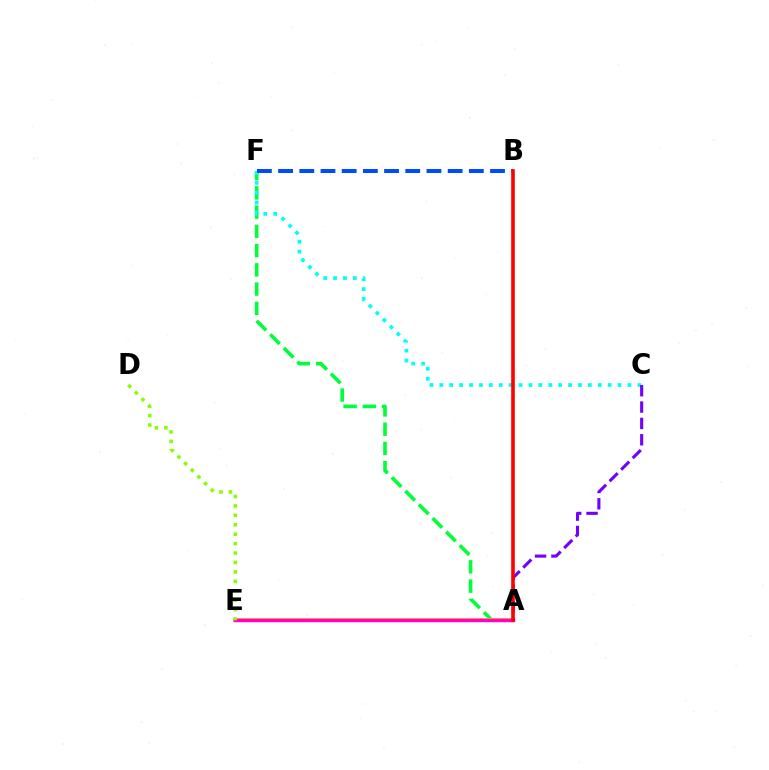{('A', 'F'): [{'color': '#00ff39', 'line_style': 'dashed', 'thickness': 2.61}], ('C', 'F'): [{'color': '#00fff6', 'line_style': 'dotted', 'thickness': 2.69}], ('A', 'E'): [{'color': '#ffbd00', 'line_style': 'solid', 'thickness': 2.79}, {'color': '#ff00cf', 'line_style': 'solid', 'thickness': 2.47}], ('B', 'F'): [{'color': '#004bff', 'line_style': 'dashed', 'thickness': 2.88}], ('D', 'E'): [{'color': '#84ff00', 'line_style': 'dotted', 'thickness': 2.56}], ('A', 'C'): [{'color': '#7200ff', 'line_style': 'dashed', 'thickness': 2.22}], ('A', 'B'): [{'color': '#ff0000', 'line_style': 'solid', 'thickness': 2.6}]}